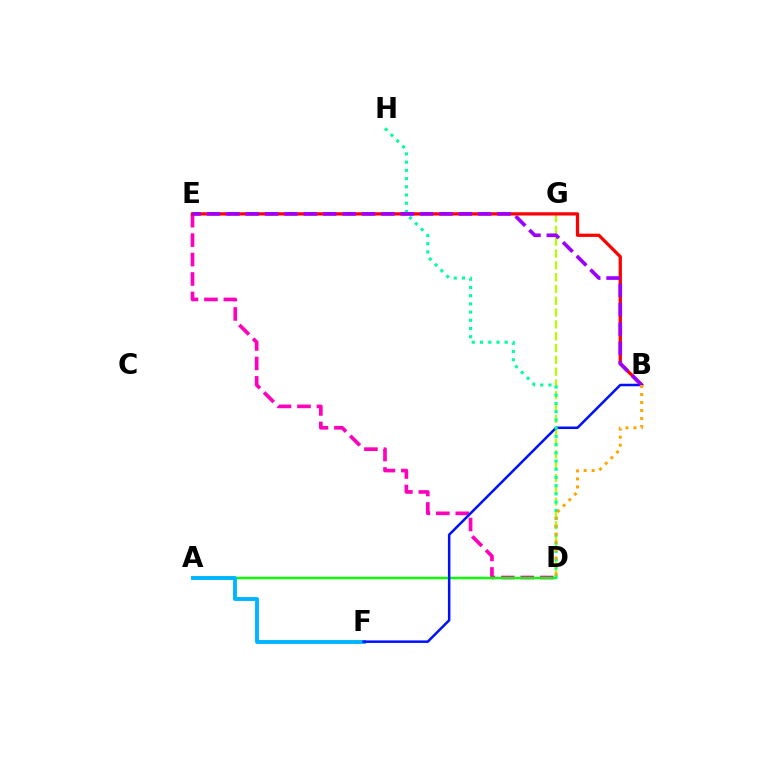{('D', 'G'): [{'color': '#b3ff00', 'line_style': 'dashed', 'thickness': 1.6}], ('D', 'E'): [{'color': '#ff00bd', 'line_style': 'dashed', 'thickness': 2.64}], ('B', 'E'): [{'color': '#ff0000', 'line_style': 'solid', 'thickness': 2.34}, {'color': '#9b00ff', 'line_style': 'dashed', 'thickness': 2.63}], ('A', 'D'): [{'color': '#08ff00', 'line_style': 'solid', 'thickness': 1.74}], ('A', 'F'): [{'color': '#00b5ff', 'line_style': 'solid', 'thickness': 2.81}], ('B', 'F'): [{'color': '#0010ff', 'line_style': 'solid', 'thickness': 1.8}], ('D', 'H'): [{'color': '#00ff9d', 'line_style': 'dotted', 'thickness': 2.23}], ('B', 'D'): [{'color': '#ffa500', 'line_style': 'dotted', 'thickness': 2.17}]}